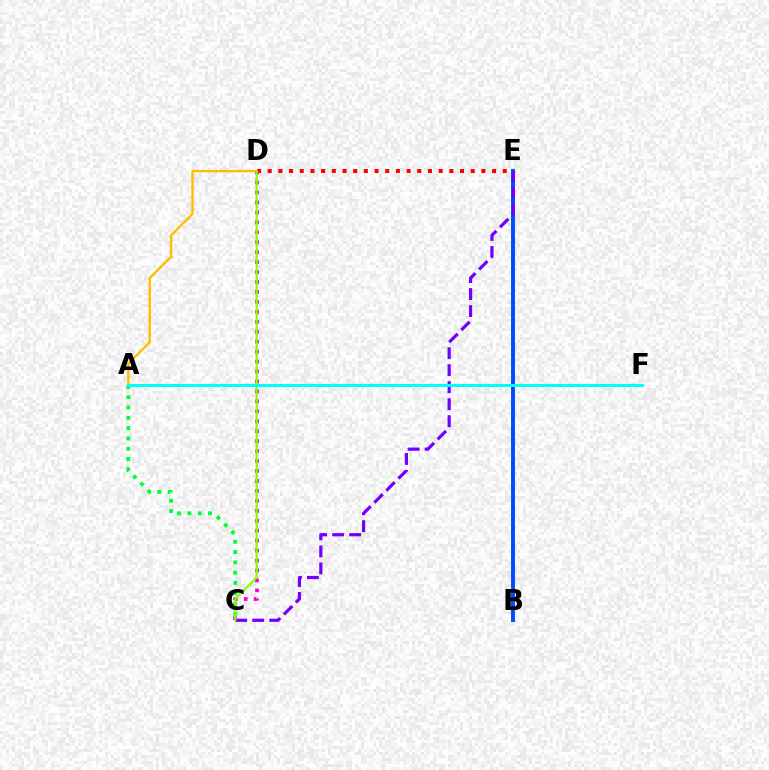{('B', 'E'): [{'color': '#004bff', 'line_style': 'solid', 'thickness': 2.81}], ('D', 'E'): [{'color': '#ff0000', 'line_style': 'dotted', 'thickness': 2.9}], ('C', 'D'): [{'color': '#ff00cf', 'line_style': 'dotted', 'thickness': 2.7}, {'color': '#84ff00', 'line_style': 'solid', 'thickness': 1.55}], ('C', 'E'): [{'color': '#7200ff', 'line_style': 'dashed', 'thickness': 2.31}], ('A', 'C'): [{'color': '#00ff39', 'line_style': 'dotted', 'thickness': 2.8}], ('A', 'D'): [{'color': '#ffbd00', 'line_style': 'solid', 'thickness': 1.69}], ('A', 'F'): [{'color': '#00fff6', 'line_style': 'solid', 'thickness': 2.16}]}